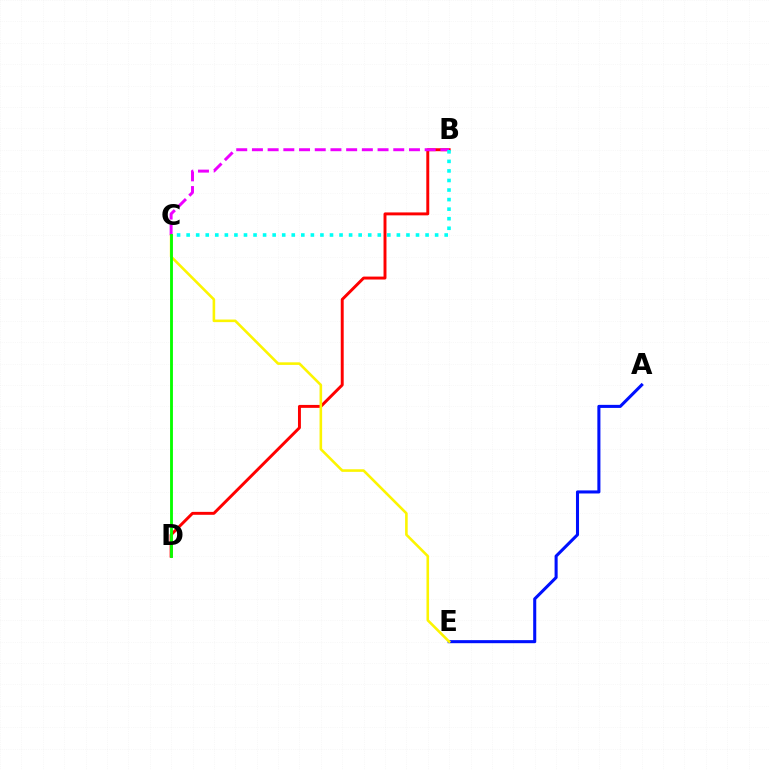{('B', 'D'): [{'color': '#ff0000', 'line_style': 'solid', 'thickness': 2.11}], ('A', 'E'): [{'color': '#0010ff', 'line_style': 'solid', 'thickness': 2.2}], ('C', 'E'): [{'color': '#fcf500', 'line_style': 'solid', 'thickness': 1.86}], ('B', 'C'): [{'color': '#ee00ff', 'line_style': 'dashed', 'thickness': 2.13}, {'color': '#00fff6', 'line_style': 'dotted', 'thickness': 2.6}], ('C', 'D'): [{'color': '#08ff00', 'line_style': 'solid', 'thickness': 2.05}]}